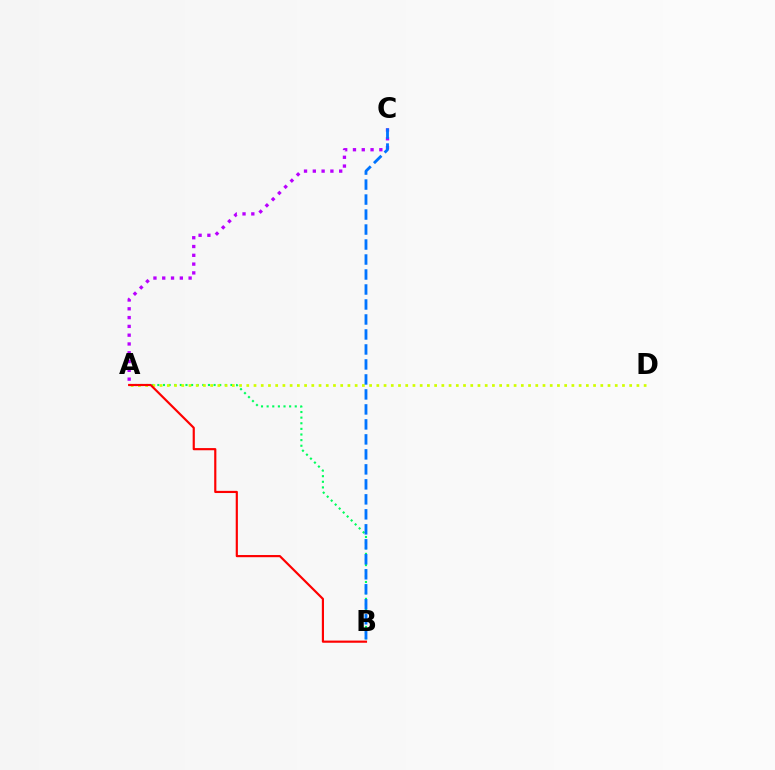{('A', 'B'): [{'color': '#00ff5c', 'line_style': 'dotted', 'thickness': 1.53}, {'color': '#ff0000', 'line_style': 'solid', 'thickness': 1.56}], ('A', 'C'): [{'color': '#b900ff', 'line_style': 'dotted', 'thickness': 2.39}], ('A', 'D'): [{'color': '#d1ff00', 'line_style': 'dotted', 'thickness': 1.96}], ('B', 'C'): [{'color': '#0074ff', 'line_style': 'dashed', 'thickness': 2.04}]}